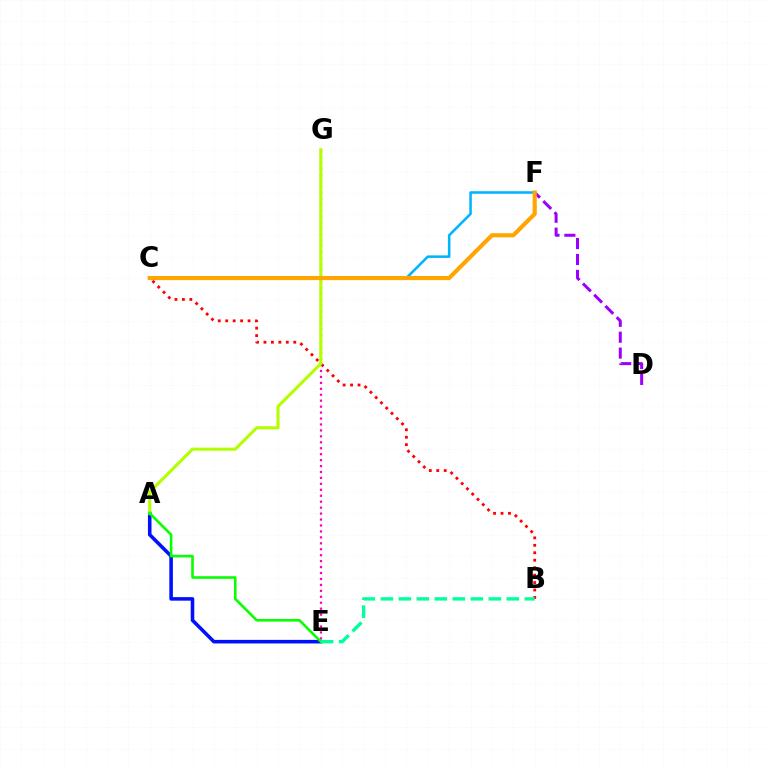{('C', 'F'): [{'color': '#00b5ff', 'line_style': 'solid', 'thickness': 1.84}, {'color': '#ffa500', 'line_style': 'solid', 'thickness': 2.98}], ('A', 'E'): [{'color': '#0010ff', 'line_style': 'solid', 'thickness': 2.56}, {'color': '#08ff00', 'line_style': 'solid', 'thickness': 1.86}], ('E', 'G'): [{'color': '#ff00bd', 'line_style': 'dotted', 'thickness': 1.61}], ('D', 'F'): [{'color': '#9b00ff', 'line_style': 'dashed', 'thickness': 2.16}], ('B', 'C'): [{'color': '#ff0000', 'line_style': 'dotted', 'thickness': 2.02}], ('A', 'G'): [{'color': '#b3ff00', 'line_style': 'solid', 'thickness': 2.23}], ('B', 'E'): [{'color': '#00ff9d', 'line_style': 'dashed', 'thickness': 2.44}]}